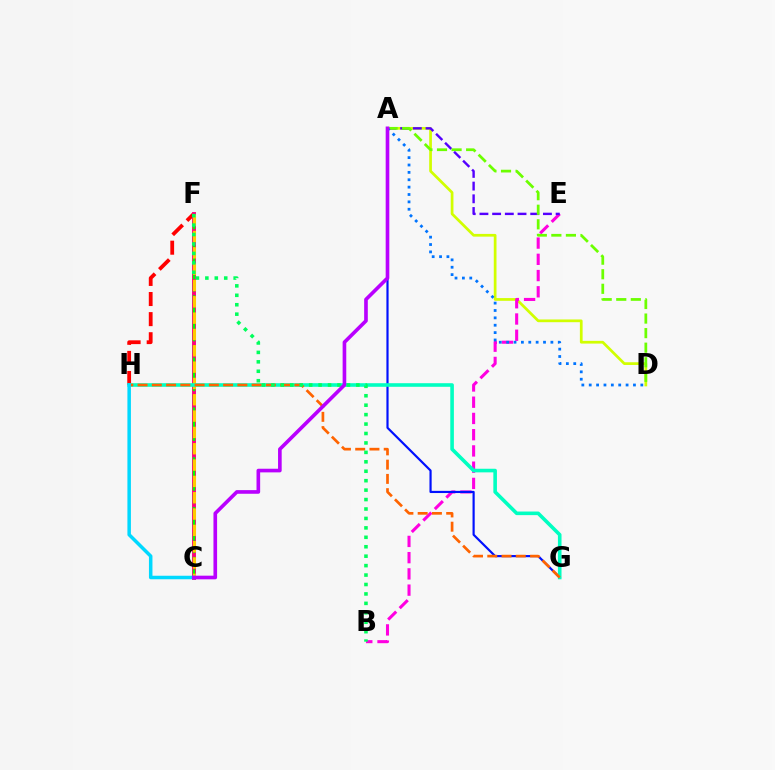{('A', 'D'): [{'color': '#d1ff00', 'line_style': 'solid', 'thickness': 1.96}, {'color': '#6cff00', 'line_style': 'dashed', 'thickness': 1.98}, {'color': '#0074ff', 'line_style': 'dotted', 'thickness': 2.0}], ('B', 'E'): [{'color': '#ff00e1', 'line_style': 'dashed', 'thickness': 2.21}], ('A', 'G'): [{'color': '#0010ff', 'line_style': 'solid', 'thickness': 1.57}], ('F', 'H'): [{'color': '#ff0000', 'line_style': 'dashed', 'thickness': 2.73}], ('C', 'F'): [{'color': '#ff007c', 'line_style': 'solid', 'thickness': 2.81}, {'color': '#08ff00', 'line_style': 'dashed', 'thickness': 1.69}, {'color': '#ffc900', 'line_style': 'dashed', 'thickness': 2.22}], ('A', 'E'): [{'color': '#5400ff', 'line_style': 'dashed', 'thickness': 1.73}], ('G', 'H'): [{'color': '#00ffc1', 'line_style': 'solid', 'thickness': 2.59}, {'color': '#ff6400', 'line_style': 'dashed', 'thickness': 1.94}], ('C', 'H'): [{'color': '#00d9ff', 'line_style': 'solid', 'thickness': 2.52}], ('B', 'F'): [{'color': '#00ff5c', 'line_style': 'dotted', 'thickness': 2.56}], ('A', 'C'): [{'color': '#b900ff', 'line_style': 'solid', 'thickness': 2.62}]}